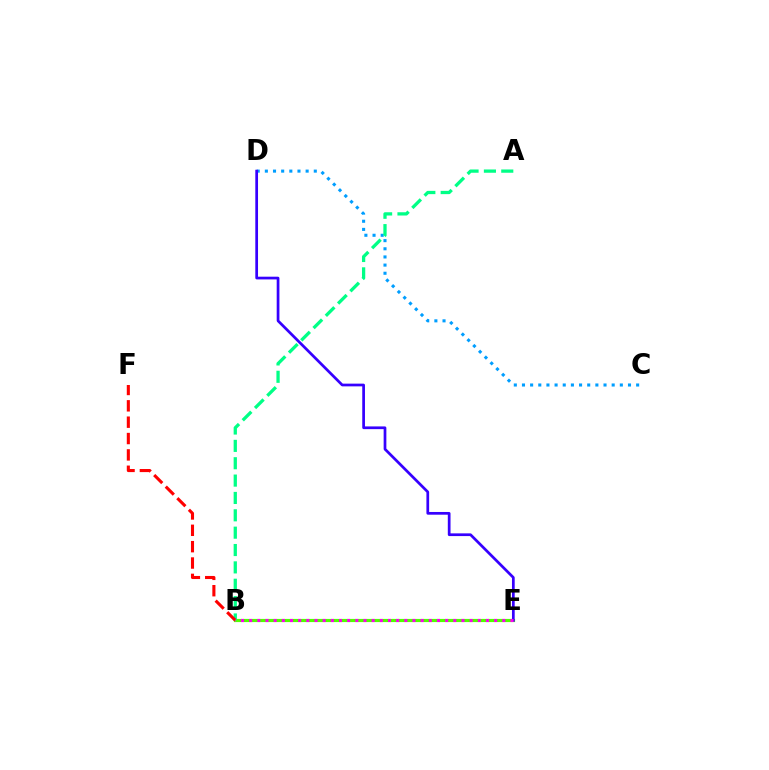{('B', 'E'): [{'color': '#ffd500', 'line_style': 'solid', 'thickness': 2.08}, {'color': '#4fff00', 'line_style': 'solid', 'thickness': 2.29}, {'color': '#ff00ed', 'line_style': 'dotted', 'thickness': 2.22}], ('C', 'D'): [{'color': '#009eff', 'line_style': 'dotted', 'thickness': 2.22}], ('A', 'B'): [{'color': '#00ff86', 'line_style': 'dashed', 'thickness': 2.36}], ('B', 'F'): [{'color': '#ff0000', 'line_style': 'dashed', 'thickness': 2.22}], ('D', 'E'): [{'color': '#3700ff', 'line_style': 'solid', 'thickness': 1.96}]}